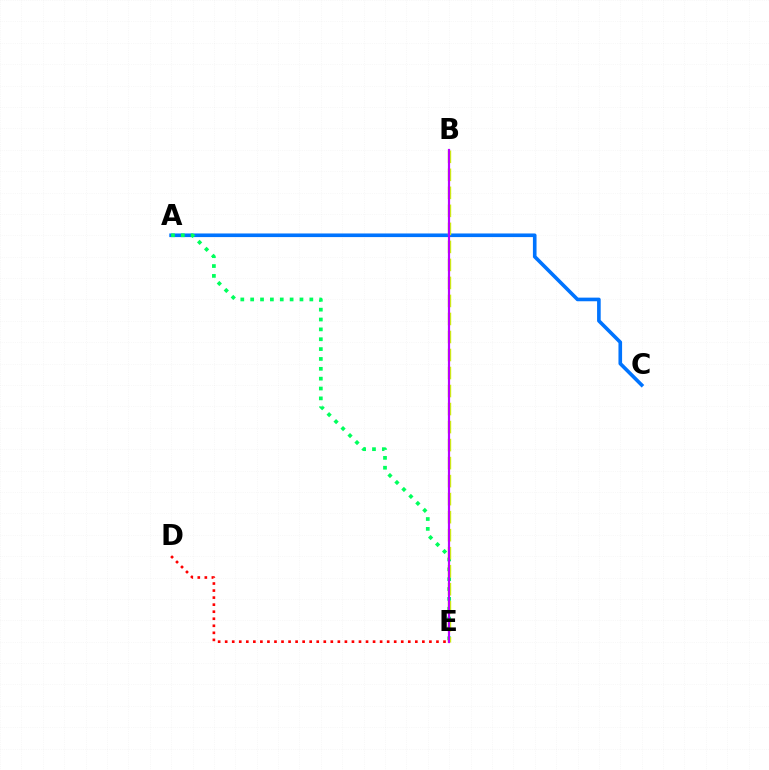{('A', 'C'): [{'color': '#0074ff', 'line_style': 'solid', 'thickness': 2.61}], ('A', 'E'): [{'color': '#00ff5c', 'line_style': 'dotted', 'thickness': 2.68}], ('B', 'E'): [{'color': '#d1ff00', 'line_style': 'dashed', 'thickness': 2.45}, {'color': '#b900ff', 'line_style': 'solid', 'thickness': 1.59}], ('D', 'E'): [{'color': '#ff0000', 'line_style': 'dotted', 'thickness': 1.91}]}